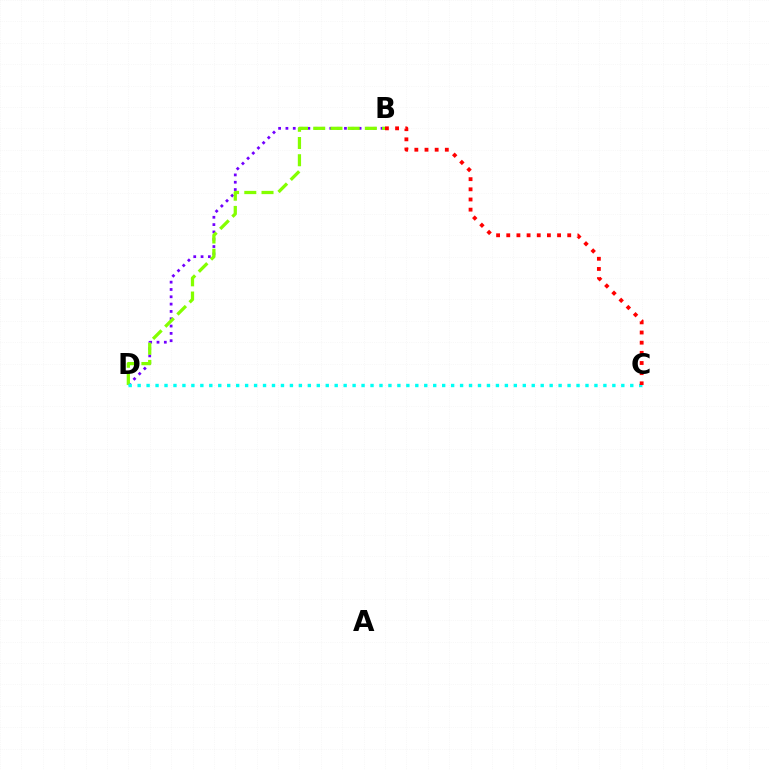{('B', 'D'): [{'color': '#7200ff', 'line_style': 'dotted', 'thickness': 1.99}, {'color': '#84ff00', 'line_style': 'dashed', 'thickness': 2.34}], ('C', 'D'): [{'color': '#00fff6', 'line_style': 'dotted', 'thickness': 2.43}], ('B', 'C'): [{'color': '#ff0000', 'line_style': 'dotted', 'thickness': 2.76}]}